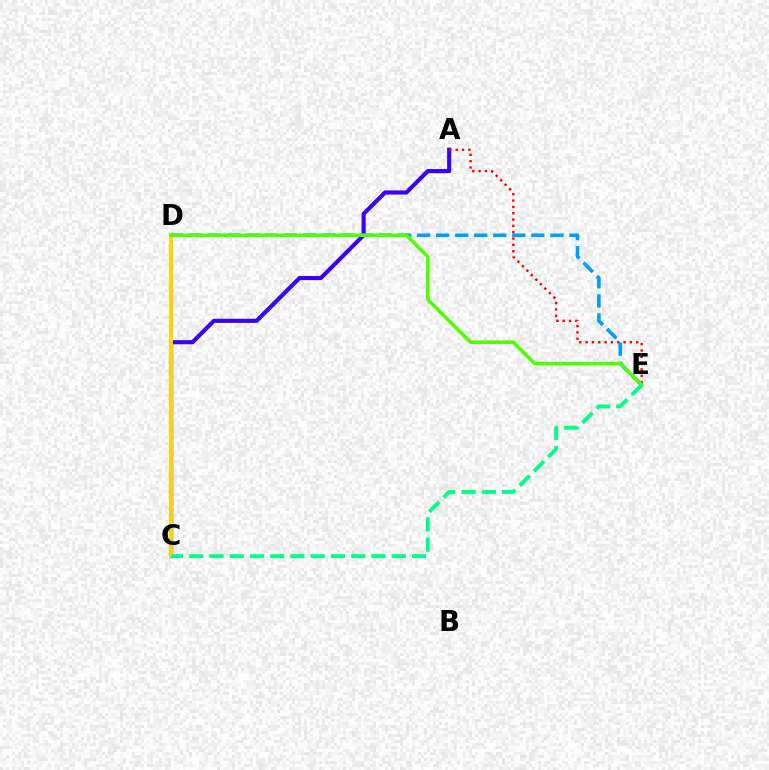{('A', 'C'): [{'color': '#3700ff', 'line_style': 'solid', 'thickness': 2.96}], ('A', 'E'): [{'color': '#ff0000', 'line_style': 'dotted', 'thickness': 1.72}], ('C', 'D'): [{'color': '#ff00ed', 'line_style': 'solid', 'thickness': 1.93}, {'color': '#ffd500', 'line_style': 'solid', 'thickness': 2.83}], ('D', 'E'): [{'color': '#009eff', 'line_style': 'dashed', 'thickness': 2.59}, {'color': '#4fff00', 'line_style': 'solid', 'thickness': 2.53}], ('C', 'E'): [{'color': '#00ff86', 'line_style': 'dashed', 'thickness': 2.75}]}